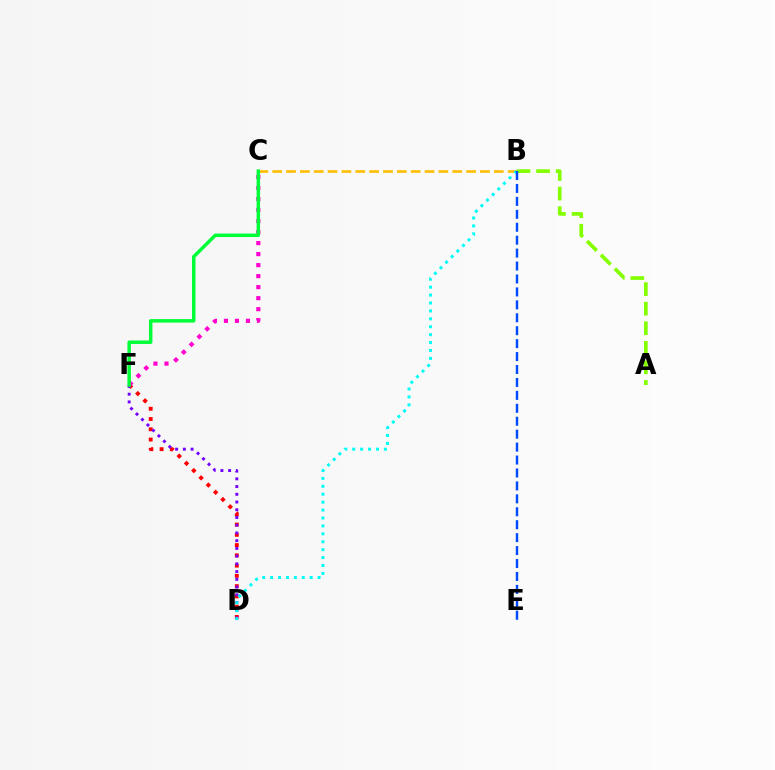{('D', 'F'): [{'color': '#ff0000', 'line_style': 'dotted', 'thickness': 2.79}, {'color': '#7200ff', 'line_style': 'dotted', 'thickness': 2.1}], ('C', 'F'): [{'color': '#ff00cf', 'line_style': 'dotted', 'thickness': 2.99}, {'color': '#00ff39', 'line_style': 'solid', 'thickness': 2.5}], ('B', 'C'): [{'color': '#ffbd00', 'line_style': 'dashed', 'thickness': 1.88}], ('A', 'B'): [{'color': '#84ff00', 'line_style': 'dashed', 'thickness': 2.66}], ('B', 'D'): [{'color': '#00fff6', 'line_style': 'dotted', 'thickness': 2.15}], ('B', 'E'): [{'color': '#004bff', 'line_style': 'dashed', 'thickness': 1.76}]}